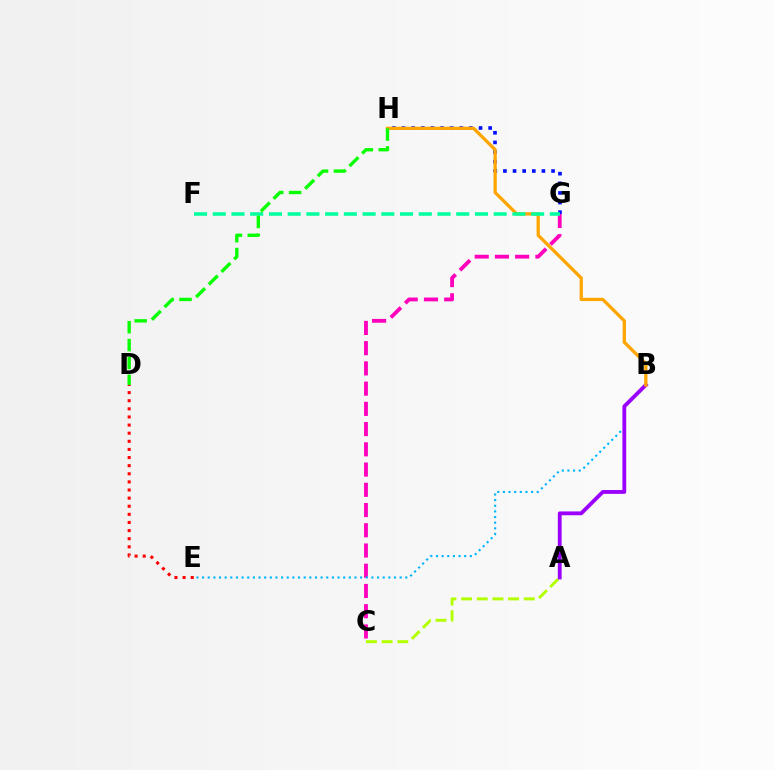{('D', 'E'): [{'color': '#ff0000', 'line_style': 'dotted', 'thickness': 2.21}], ('A', 'C'): [{'color': '#b3ff00', 'line_style': 'dashed', 'thickness': 2.13}], ('C', 'G'): [{'color': '#ff00bd', 'line_style': 'dashed', 'thickness': 2.75}], ('B', 'E'): [{'color': '#00b5ff', 'line_style': 'dotted', 'thickness': 1.53}], ('A', 'B'): [{'color': '#9b00ff', 'line_style': 'solid', 'thickness': 2.75}], ('G', 'H'): [{'color': '#0010ff', 'line_style': 'dotted', 'thickness': 2.62}], ('B', 'H'): [{'color': '#ffa500', 'line_style': 'solid', 'thickness': 2.36}], ('F', 'G'): [{'color': '#00ff9d', 'line_style': 'dashed', 'thickness': 2.54}], ('D', 'H'): [{'color': '#08ff00', 'line_style': 'dashed', 'thickness': 2.43}]}